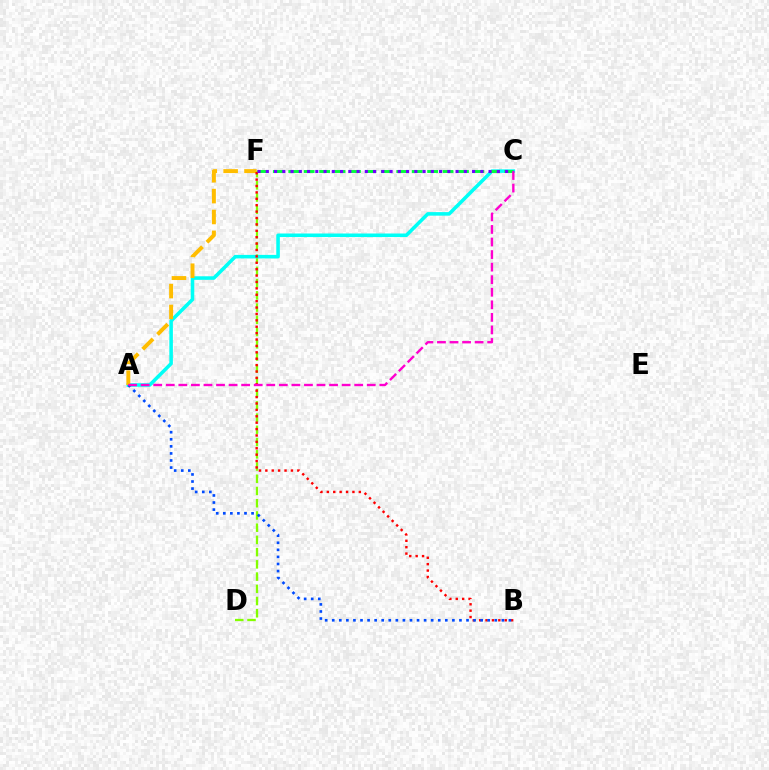{('D', 'F'): [{'color': '#84ff00', 'line_style': 'dashed', 'thickness': 1.66}], ('A', 'C'): [{'color': '#00fff6', 'line_style': 'solid', 'thickness': 2.56}, {'color': '#ff00cf', 'line_style': 'dashed', 'thickness': 1.71}], ('A', 'F'): [{'color': '#ffbd00', 'line_style': 'dashed', 'thickness': 2.84}], ('C', 'F'): [{'color': '#00ff39', 'line_style': 'dashed', 'thickness': 2.1}, {'color': '#7200ff', 'line_style': 'dotted', 'thickness': 2.24}], ('B', 'F'): [{'color': '#ff0000', 'line_style': 'dotted', 'thickness': 1.74}], ('A', 'B'): [{'color': '#004bff', 'line_style': 'dotted', 'thickness': 1.92}]}